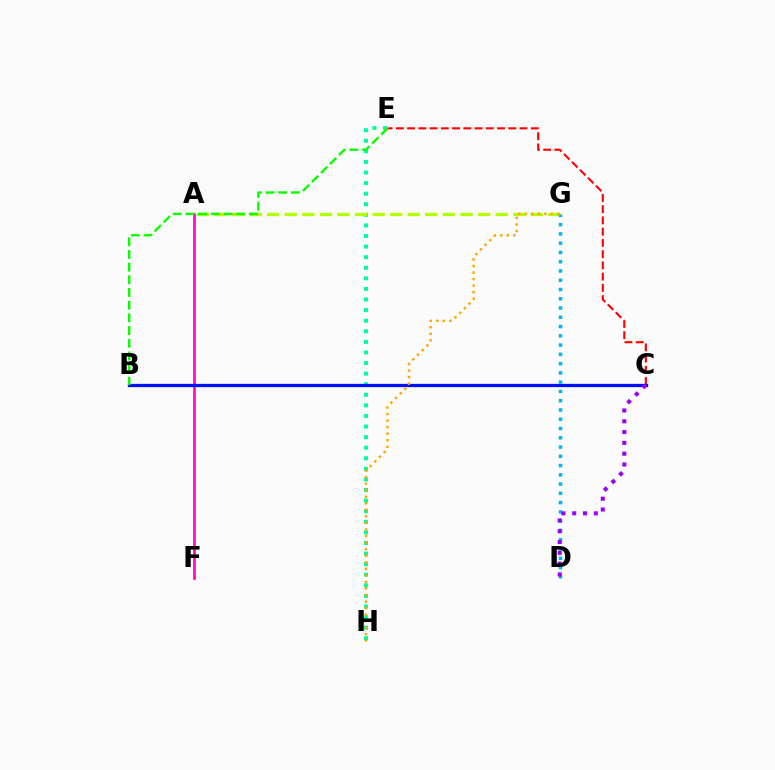{('C', 'E'): [{'color': '#ff0000', 'line_style': 'dashed', 'thickness': 1.53}], ('E', 'H'): [{'color': '#00ff9d', 'line_style': 'dotted', 'thickness': 2.88}], ('A', 'G'): [{'color': '#b3ff00', 'line_style': 'dashed', 'thickness': 2.39}], ('A', 'F'): [{'color': '#ff00bd', 'line_style': 'solid', 'thickness': 1.86}], ('B', 'C'): [{'color': '#0010ff', 'line_style': 'solid', 'thickness': 2.35}], ('D', 'G'): [{'color': '#00b5ff', 'line_style': 'dotted', 'thickness': 2.52}], ('G', 'H'): [{'color': '#ffa500', 'line_style': 'dotted', 'thickness': 1.78}], ('B', 'E'): [{'color': '#08ff00', 'line_style': 'dashed', 'thickness': 1.72}], ('C', 'D'): [{'color': '#9b00ff', 'line_style': 'dotted', 'thickness': 2.93}]}